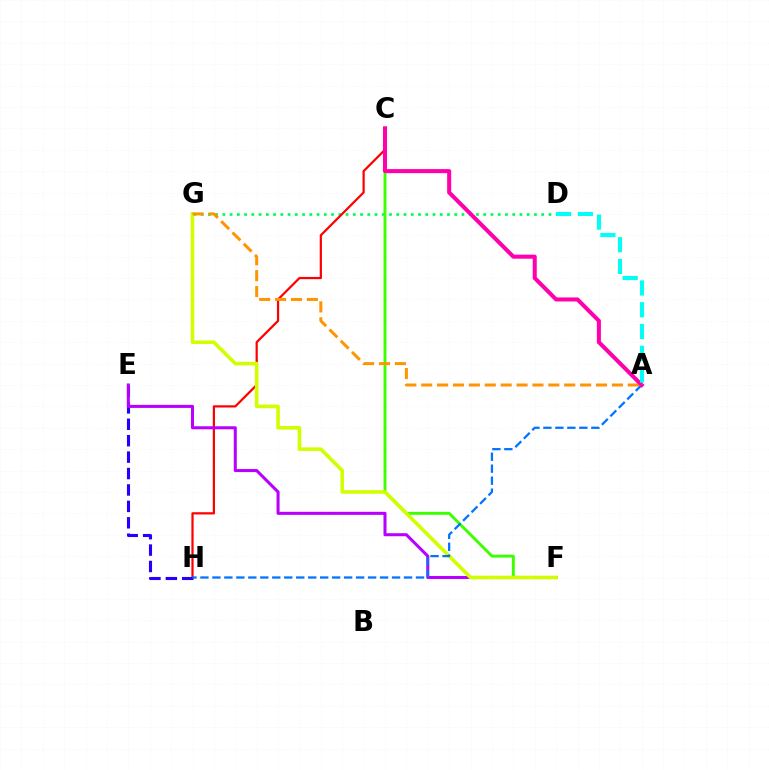{('D', 'G'): [{'color': '#00ff5c', 'line_style': 'dotted', 'thickness': 1.97}], ('C', 'H'): [{'color': '#ff0000', 'line_style': 'solid', 'thickness': 1.6}], ('E', 'H'): [{'color': '#2500ff', 'line_style': 'dashed', 'thickness': 2.23}], ('C', 'F'): [{'color': '#3dff00', 'line_style': 'solid', 'thickness': 2.1}], ('E', 'F'): [{'color': '#b900ff', 'line_style': 'solid', 'thickness': 2.2}], ('F', 'G'): [{'color': '#d1ff00', 'line_style': 'solid', 'thickness': 2.58}], ('A', 'G'): [{'color': '#ff9400', 'line_style': 'dashed', 'thickness': 2.16}], ('A', 'H'): [{'color': '#0074ff', 'line_style': 'dashed', 'thickness': 1.63}], ('A', 'C'): [{'color': '#ff00ac', 'line_style': 'solid', 'thickness': 2.91}], ('A', 'D'): [{'color': '#00fff6', 'line_style': 'dashed', 'thickness': 2.96}]}